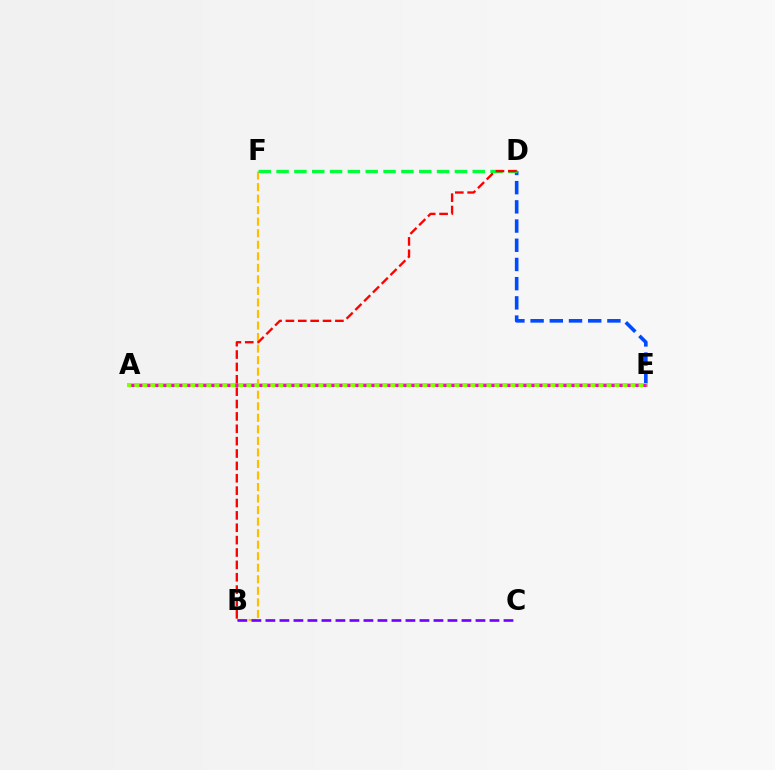{('A', 'E'): [{'color': '#00fff6', 'line_style': 'dotted', 'thickness': 2.27}, {'color': '#84ff00', 'line_style': 'solid', 'thickness': 2.86}, {'color': '#ff00cf', 'line_style': 'dotted', 'thickness': 2.17}], ('D', 'E'): [{'color': '#004bff', 'line_style': 'dashed', 'thickness': 2.61}], ('B', 'F'): [{'color': '#ffbd00', 'line_style': 'dashed', 'thickness': 1.57}], ('B', 'C'): [{'color': '#7200ff', 'line_style': 'dashed', 'thickness': 1.9}], ('D', 'F'): [{'color': '#00ff39', 'line_style': 'dashed', 'thickness': 2.42}], ('B', 'D'): [{'color': '#ff0000', 'line_style': 'dashed', 'thickness': 1.68}]}